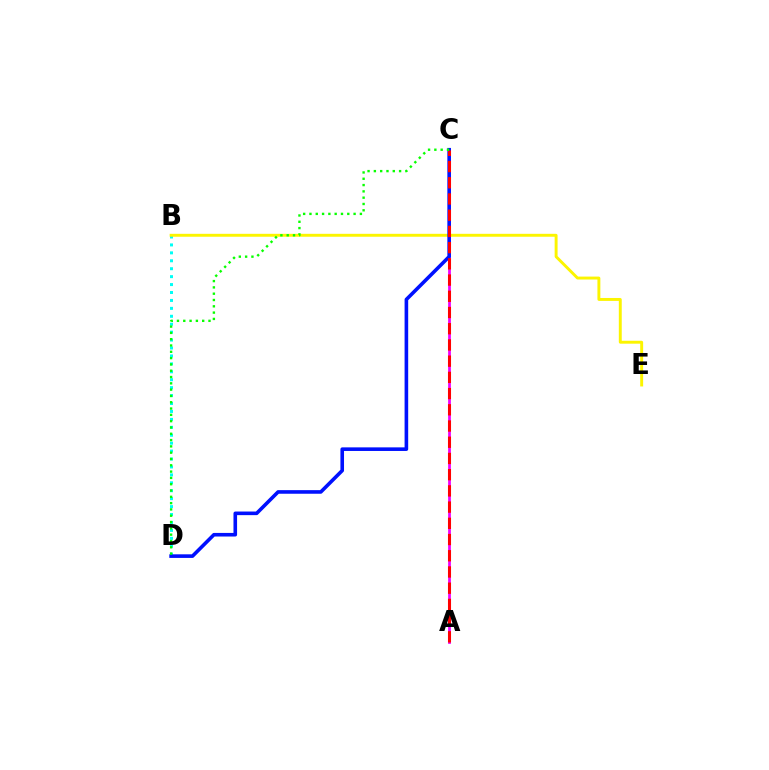{('B', 'D'): [{'color': '#00fff6', 'line_style': 'dotted', 'thickness': 2.15}], ('B', 'E'): [{'color': '#fcf500', 'line_style': 'solid', 'thickness': 2.11}], ('A', 'C'): [{'color': '#ee00ff', 'line_style': 'solid', 'thickness': 1.98}, {'color': '#ff0000', 'line_style': 'dashed', 'thickness': 2.2}], ('C', 'D'): [{'color': '#0010ff', 'line_style': 'solid', 'thickness': 2.6}, {'color': '#08ff00', 'line_style': 'dotted', 'thickness': 1.71}]}